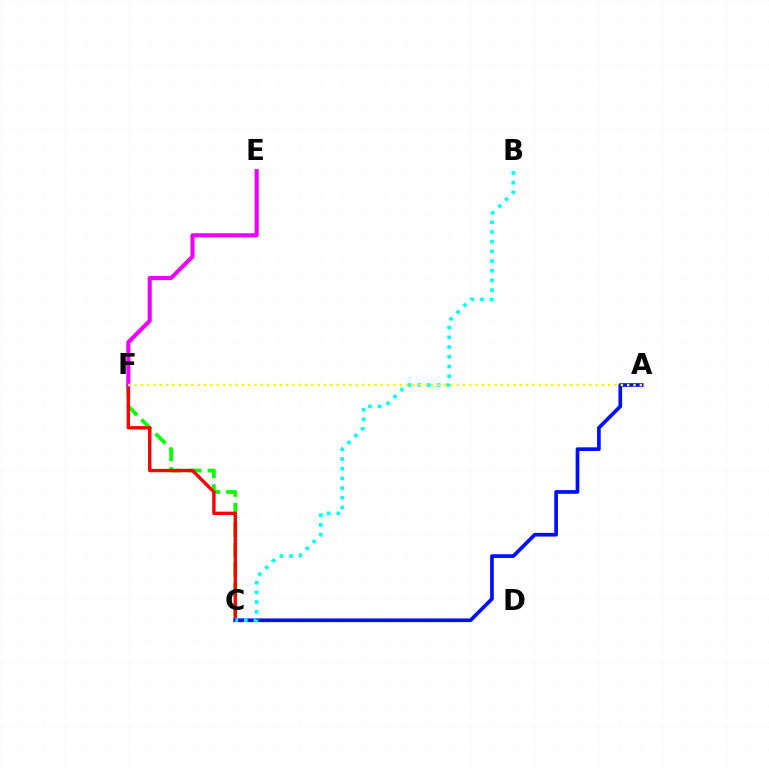{('C', 'F'): [{'color': '#08ff00', 'line_style': 'dashed', 'thickness': 2.71}, {'color': '#ff0000', 'line_style': 'solid', 'thickness': 2.43}], ('E', 'F'): [{'color': '#ee00ff', 'line_style': 'solid', 'thickness': 2.94}], ('A', 'C'): [{'color': '#0010ff', 'line_style': 'solid', 'thickness': 2.66}], ('B', 'C'): [{'color': '#00fff6', 'line_style': 'dotted', 'thickness': 2.63}], ('A', 'F'): [{'color': '#fcf500', 'line_style': 'dotted', 'thickness': 1.72}]}